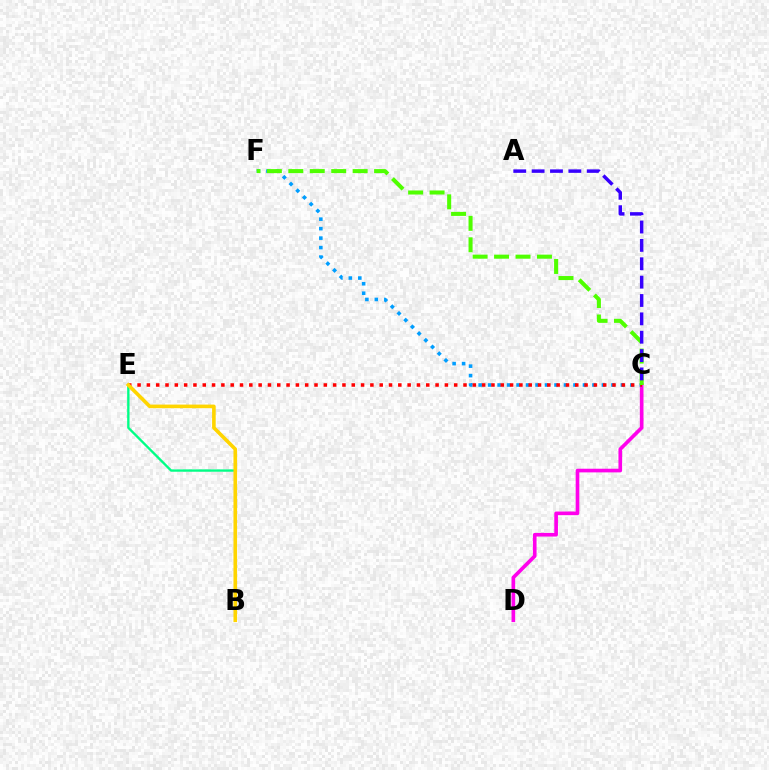{('C', 'D'): [{'color': '#ff00ed', 'line_style': 'solid', 'thickness': 2.63}], ('C', 'F'): [{'color': '#009eff', 'line_style': 'dotted', 'thickness': 2.58}, {'color': '#4fff00', 'line_style': 'dashed', 'thickness': 2.91}], ('C', 'E'): [{'color': '#ff0000', 'line_style': 'dotted', 'thickness': 2.53}], ('A', 'C'): [{'color': '#3700ff', 'line_style': 'dashed', 'thickness': 2.5}], ('B', 'E'): [{'color': '#00ff86', 'line_style': 'solid', 'thickness': 1.69}, {'color': '#ffd500', 'line_style': 'solid', 'thickness': 2.6}]}